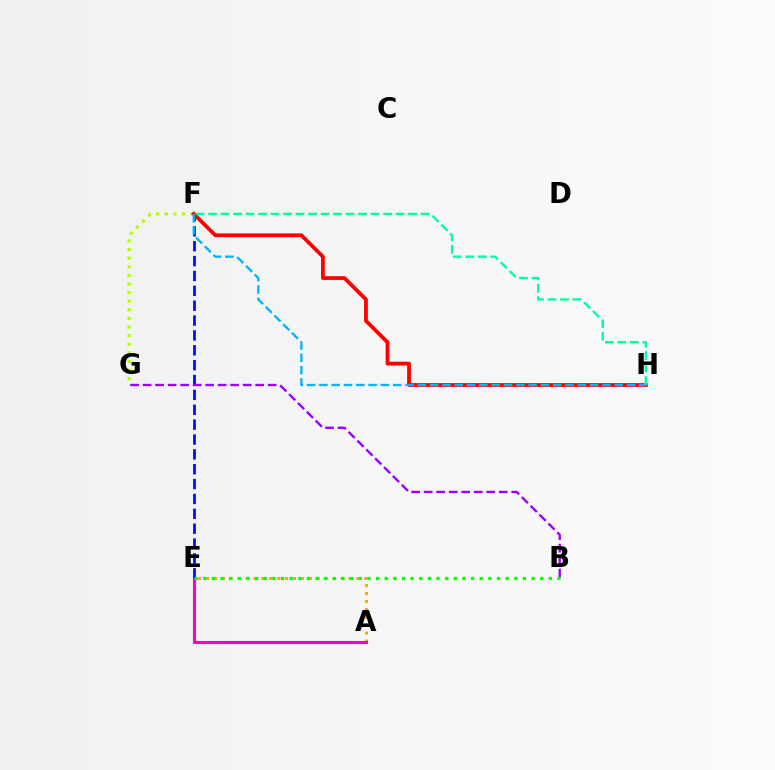{('A', 'E'): [{'color': '#ffa500', 'line_style': 'dotted', 'thickness': 2.15}, {'color': '#ff00bd', 'line_style': 'solid', 'thickness': 2.21}], ('F', 'G'): [{'color': '#b3ff00', 'line_style': 'dotted', 'thickness': 2.34}], ('E', 'F'): [{'color': '#0010ff', 'line_style': 'dashed', 'thickness': 2.02}], ('F', 'H'): [{'color': '#ff0000', 'line_style': 'solid', 'thickness': 2.72}, {'color': '#00b5ff', 'line_style': 'dashed', 'thickness': 1.67}, {'color': '#00ff9d', 'line_style': 'dashed', 'thickness': 1.7}], ('B', 'G'): [{'color': '#9b00ff', 'line_style': 'dashed', 'thickness': 1.7}], ('B', 'E'): [{'color': '#08ff00', 'line_style': 'dotted', 'thickness': 2.35}]}